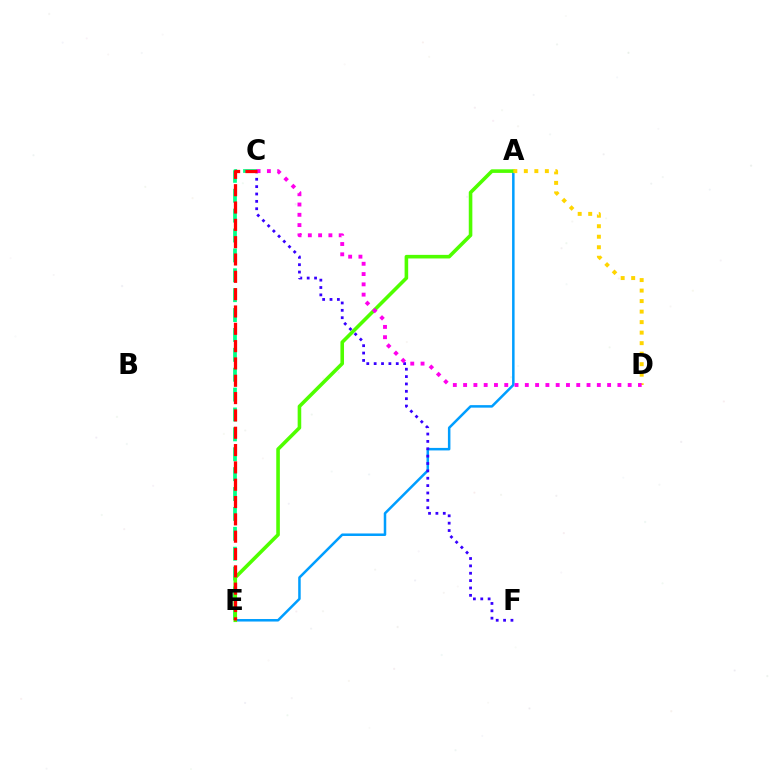{('A', 'E'): [{'color': '#009eff', 'line_style': 'solid', 'thickness': 1.81}, {'color': '#4fff00', 'line_style': 'solid', 'thickness': 2.58}], ('C', 'E'): [{'color': '#00ff86', 'line_style': 'dashed', 'thickness': 2.7}, {'color': '#ff0000', 'line_style': 'dashed', 'thickness': 2.35}], ('C', 'F'): [{'color': '#3700ff', 'line_style': 'dotted', 'thickness': 2.0}], ('A', 'D'): [{'color': '#ffd500', 'line_style': 'dotted', 'thickness': 2.86}], ('C', 'D'): [{'color': '#ff00ed', 'line_style': 'dotted', 'thickness': 2.79}]}